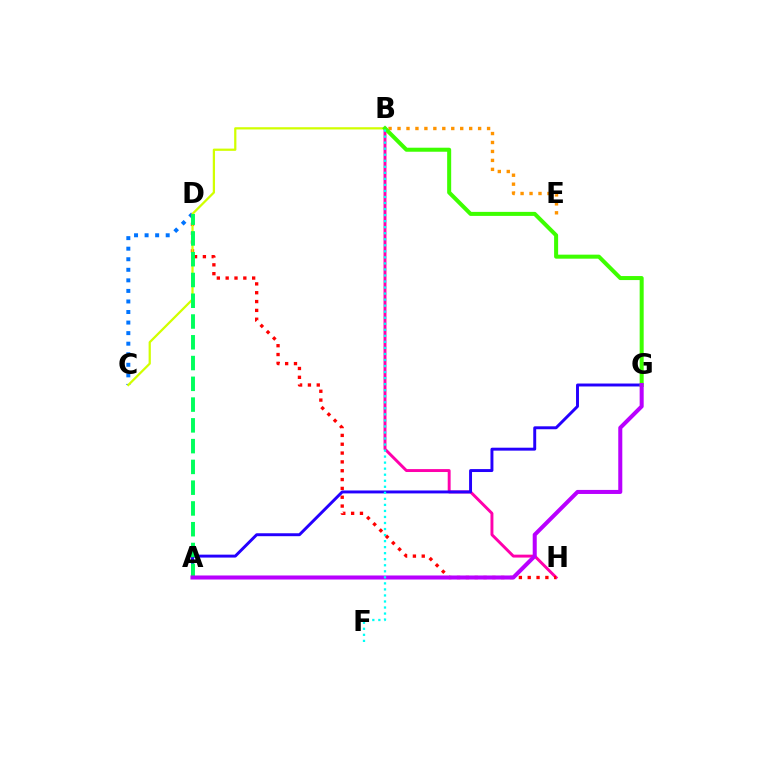{('C', 'D'): [{'color': '#0074ff', 'line_style': 'dotted', 'thickness': 2.87}], ('B', 'H'): [{'color': '#ff00ac', 'line_style': 'solid', 'thickness': 2.1}], ('D', 'H'): [{'color': '#ff0000', 'line_style': 'dotted', 'thickness': 2.4}], ('B', 'C'): [{'color': '#d1ff00', 'line_style': 'solid', 'thickness': 1.62}], ('A', 'G'): [{'color': '#2500ff', 'line_style': 'solid', 'thickness': 2.11}, {'color': '#b900ff', 'line_style': 'solid', 'thickness': 2.91}], ('B', 'E'): [{'color': '#ff9400', 'line_style': 'dotted', 'thickness': 2.43}], ('A', 'D'): [{'color': '#00ff5c', 'line_style': 'dashed', 'thickness': 2.82}], ('B', 'G'): [{'color': '#3dff00', 'line_style': 'solid', 'thickness': 2.9}], ('B', 'F'): [{'color': '#00fff6', 'line_style': 'dotted', 'thickness': 1.64}]}